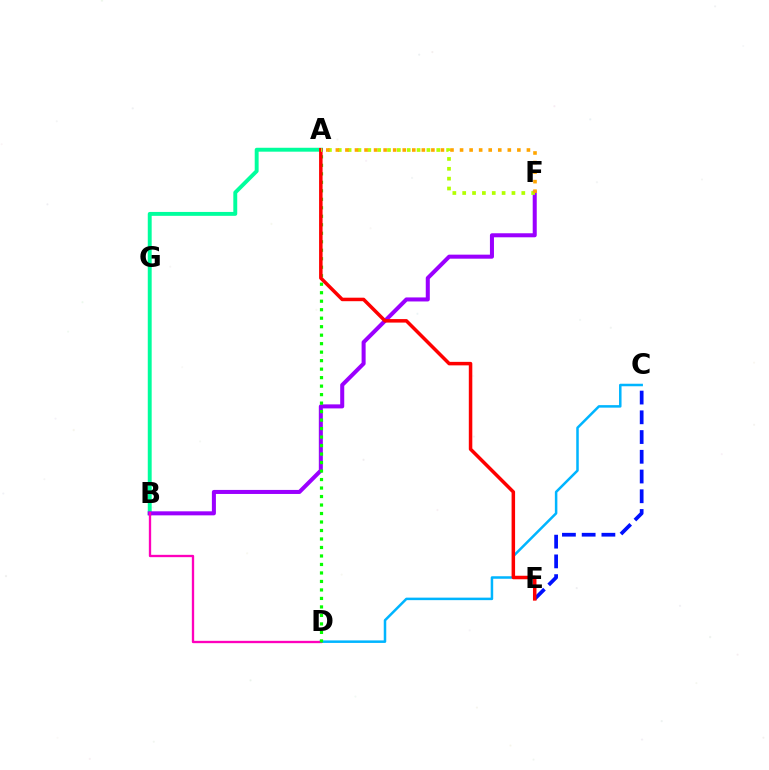{('A', 'B'): [{'color': '#00ff9d', 'line_style': 'solid', 'thickness': 2.81}], ('C', 'E'): [{'color': '#0010ff', 'line_style': 'dashed', 'thickness': 2.68}], ('B', 'F'): [{'color': '#9b00ff', 'line_style': 'solid', 'thickness': 2.9}], ('C', 'D'): [{'color': '#00b5ff', 'line_style': 'solid', 'thickness': 1.81}], ('B', 'D'): [{'color': '#ff00bd', 'line_style': 'solid', 'thickness': 1.68}], ('A', 'D'): [{'color': '#08ff00', 'line_style': 'dotted', 'thickness': 2.31}], ('A', 'E'): [{'color': '#ff0000', 'line_style': 'solid', 'thickness': 2.52}], ('A', 'F'): [{'color': '#b3ff00', 'line_style': 'dotted', 'thickness': 2.68}, {'color': '#ffa500', 'line_style': 'dotted', 'thickness': 2.6}]}